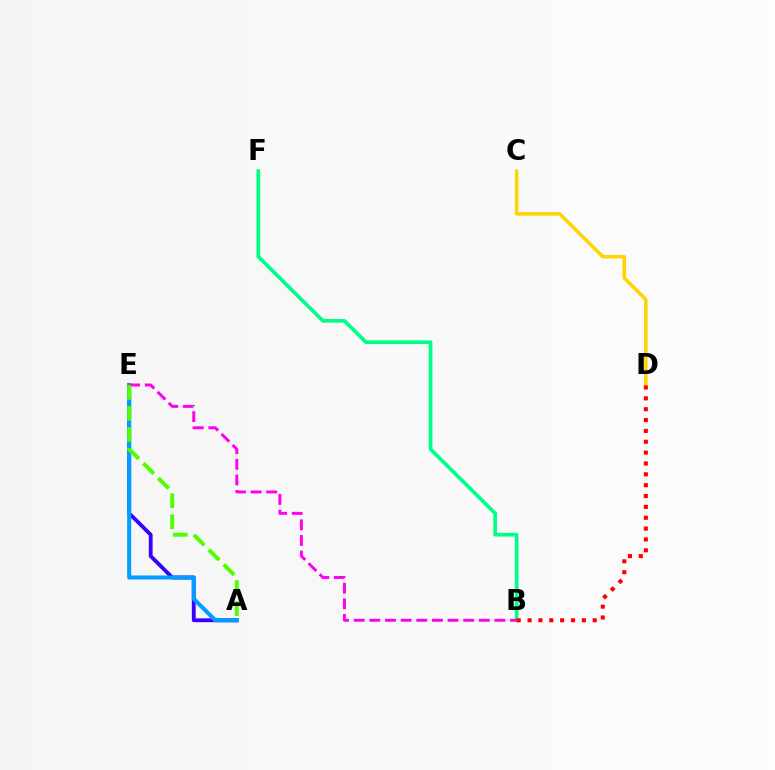{('A', 'E'): [{'color': '#3700ff', 'line_style': 'solid', 'thickness': 2.76}, {'color': '#009eff', 'line_style': 'solid', 'thickness': 2.91}, {'color': '#4fff00', 'line_style': 'dashed', 'thickness': 2.86}], ('C', 'D'): [{'color': '#ffd500', 'line_style': 'solid', 'thickness': 2.57}], ('B', 'F'): [{'color': '#00ff86', 'line_style': 'solid', 'thickness': 2.66}], ('B', 'E'): [{'color': '#ff00ed', 'line_style': 'dashed', 'thickness': 2.12}], ('B', 'D'): [{'color': '#ff0000', 'line_style': 'dotted', 'thickness': 2.95}]}